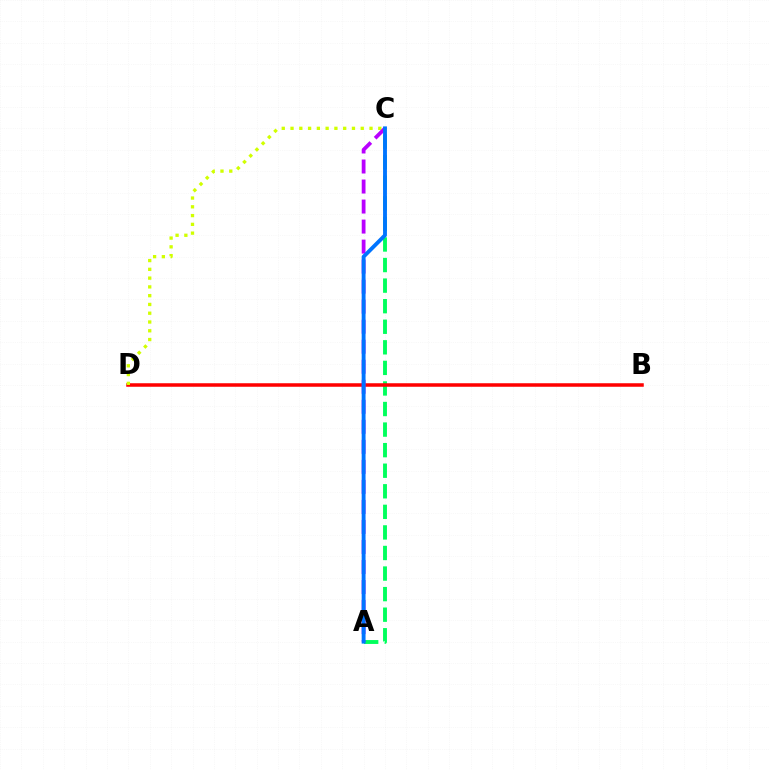{('A', 'C'): [{'color': '#00ff5c', 'line_style': 'dashed', 'thickness': 2.79}, {'color': '#b900ff', 'line_style': 'dashed', 'thickness': 2.72}, {'color': '#0074ff', 'line_style': 'solid', 'thickness': 2.79}], ('B', 'D'): [{'color': '#ff0000', 'line_style': 'solid', 'thickness': 2.53}], ('C', 'D'): [{'color': '#d1ff00', 'line_style': 'dotted', 'thickness': 2.38}]}